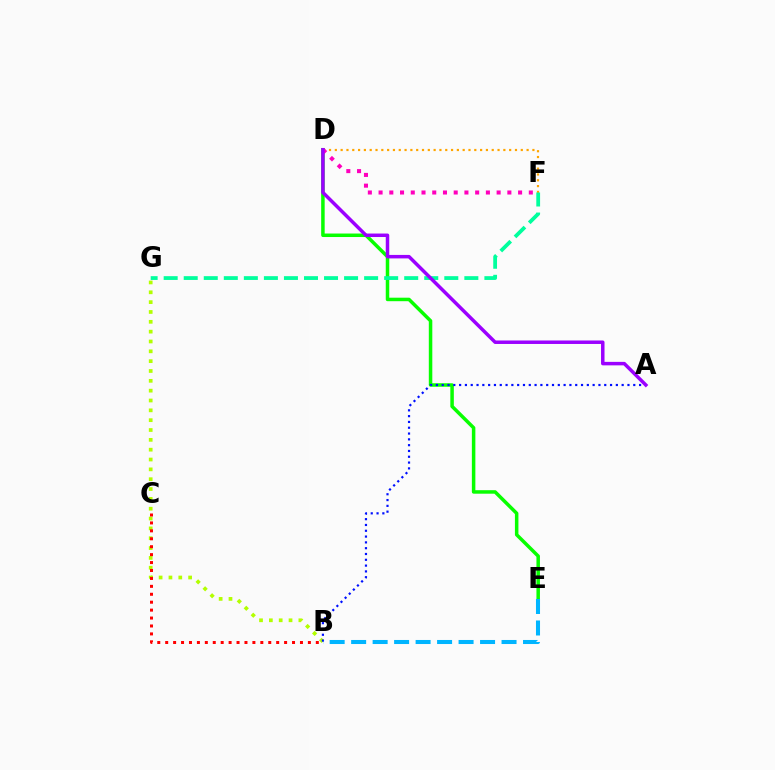{('B', 'G'): [{'color': '#b3ff00', 'line_style': 'dotted', 'thickness': 2.67}], ('D', 'E'): [{'color': '#08ff00', 'line_style': 'solid', 'thickness': 2.52}], ('D', 'F'): [{'color': '#ffa500', 'line_style': 'dotted', 'thickness': 1.58}, {'color': '#ff00bd', 'line_style': 'dotted', 'thickness': 2.92}], ('F', 'G'): [{'color': '#00ff9d', 'line_style': 'dashed', 'thickness': 2.72}], ('B', 'C'): [{'color': '#ff0000', 'line_style': 'dotted', 'thickness': 2.15}], ('A', 'B'): [{'color': '#0010ff', 'line_style': 'dotted', 'thickness': 1.58}], ('A', 'D'): [{'color': '#9b00ff', 'line_style': 'solid', 'thickness': 2.51}], ('B', 'E'): [{'color': '#00b5ff', 'line_style': 'dashed', 'thickness': 2.92}]}